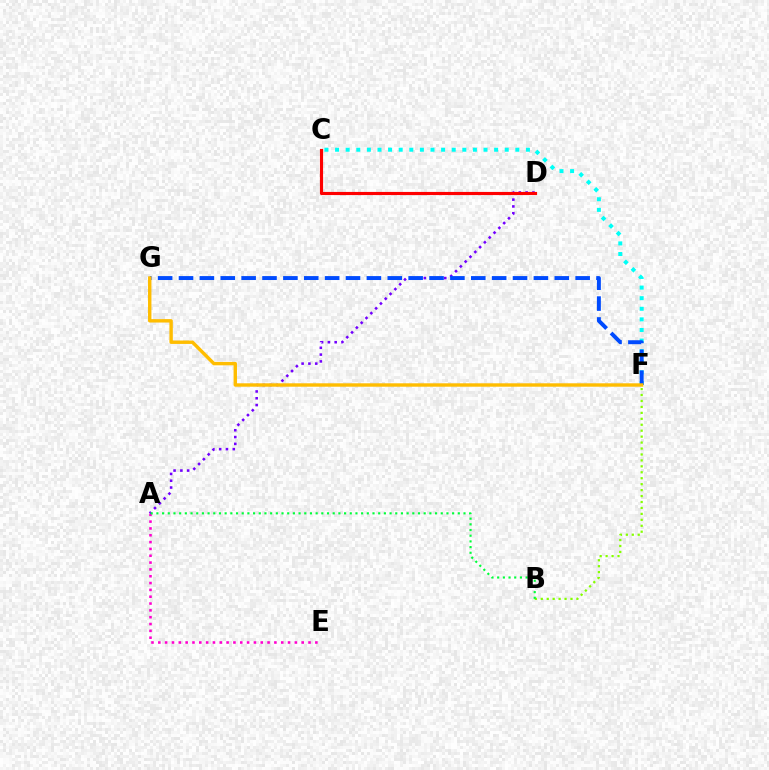{('C', 'F'): [{'color': '#00fff6', 'line_style': 'dotted', 'thickness': 2.88}], ('A', 'E'): [{'color': '#ff00cf', 'line_style': 'dotted', 'thickness': 1.85}], ('A', 'D'): [{'color': '#7200ff', 'line_style': 'dotted', 'thickness': 1.85}], ('F', 'G'): [{'color': '#004bff', 'line_style': 'dashed', 'thickness': 2.84}, {'color': '#ffbd00', 'line_style': 'solid', 'thickness': 2.45}], ('B', 'F'): [{'color': '#84ff00', 'line_style': 'dotted', 'thickness': 1.61}], ('A', 'B'): [{'color': '#00ff39', 'line_style': 'dotted', 'thickness': 1.55}], ('C', 'D'): [{'color': '#ff0000', 'line_style': 'solid', 'thickness': 2.26}]}